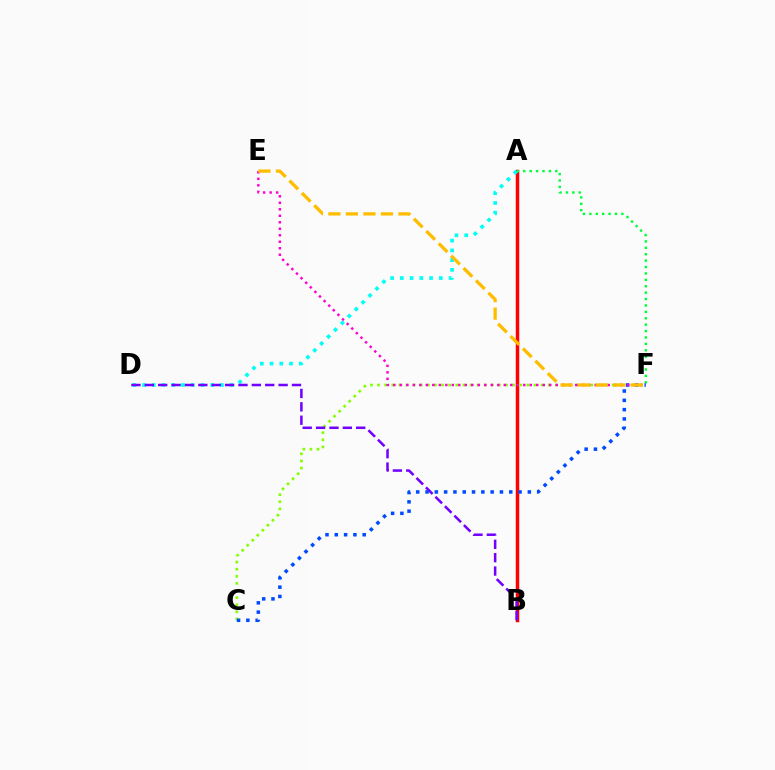{('A', 'B'): [{'color': '#ff0000', 'line_style': 'solid', 'thickness': 2.5}], ('A', 'F'): [{'color': '#00ff39', 'line_style': 'dotted', 'thickness': 1.74}], ('A', 'D'): [{'color': '#00fff6', 'line_style': 'dotted', 'thickness': 2.65}], ('C', 'F'): [{'color': '#84ff00', 'line_style': 'dotted', 'thickness': 1.93}, {'color': '#004bff', 'line_style': 'dotted', 'thickness': 2.53}], ('B', 'D'): [{'color': '#7200ff', 'line_style': 'dashed', 'thickness': 1.82}], ('E', 'F'): [{'color': '#ff00cf', 'line_style': 'dotted', 'thickness': 1.76}, {'color': '#ffbd00', 'line_style': 'dashed', 'thickness': 2.38}]}